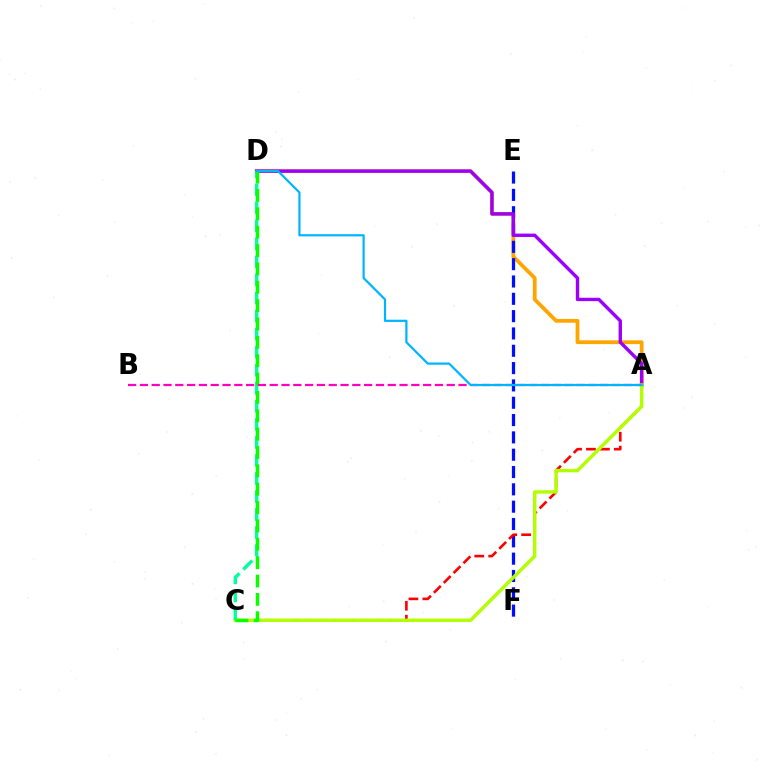{('A', 'D'): [{'color': '#ffa500', 'line_style': 'solid', 'thickness': 2.72}, {'color': '#9b00ff', 'line_style': 'solid', 'thickness': 2.44}, {'color': '#00b5ff', 'line_style': 'solid', 'thickness': 1.6}], ('E', 'F'): [{'color': '#0010ff', 'line_style': 'dashed', 'thickness': 2.35}], ('A', 'C'): [{'color': '#ff0000', 'line_style': 'dashed', 'thickness': 1.89}, {'color': '#b3ff00', 'line_style': 'solid', 'thickness': 2.47}], ('C', 'D'): [{'color': '#00ff9d', 'line_style': 'dashed', 'thickness': 2.45}, {'color': '#08ff00', 'line_style': 'dashed', 'thickness': 2.49}], ('A', 'B'): [{'color': '#ff00bd', 'line_style': 'dashed', 'thickness': 1.6}]}